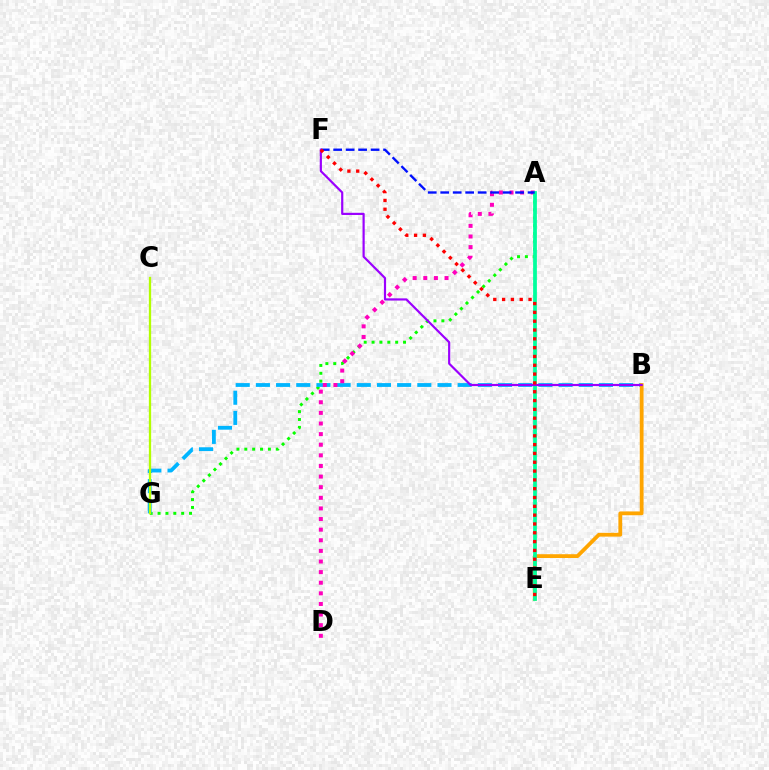{('A', 'G'): [{'color': '#08ff00', 'line_style': 'dotted', 'thickness': 2.14}], ('B', 'G'): [{'color': '#00b5ff', 'line_style': 'dashed', 'thickness': 2.74}], ('B', 'E'): [{'color': '#ffa500', 'line_style': 'solid', 'thickness': 2.73}], ('A', 'D'): [{'color': '#ff00bd', 'line_style': 'dotted', 'thickness': 2.88}], ('A', 'E'): [{'color': '#00ff9d', 'line_style': 'solid', 'thickness': 2.7}], ('A', 'F'): [{'color': '#0010ff', 'line_style': 'dashed', 'thickness': 1.69}], ('B', 'F'): [{'color': '#9b00ff', 'line_style': 'solid', 'thickness': 1.57}], ('E', 'F'): [{'color': '#ff0000', 'line_style': 'dotted', 'thickness': 2.4}], ('C', 'G'): [{'color': '#b3ff00', 'line_style': 'solid', 'thickness': 1.66}]}